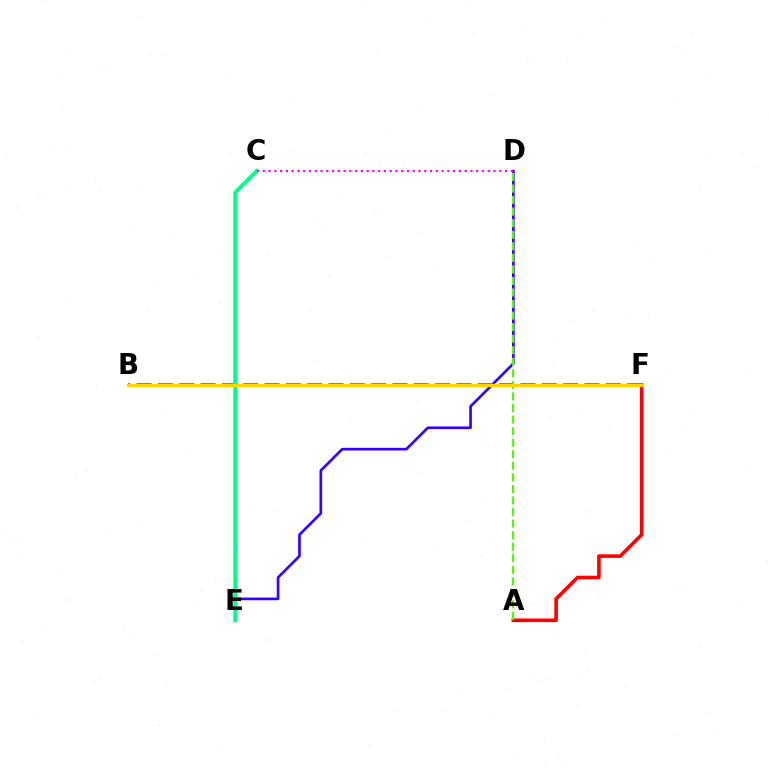{('D', 'E'): [{'color': '#3700ff', 'line_style': 'solid', 'thickness': 1.93}], ('A', 'F'): [{'color': '#ff0000', 'line_style': 'solid', 'thickness': 2.59}], ('B', 'F'): [{'color': '#009eff', 'line_style': 'dashed', 'thickness': 2.9}, {'color': '#ffd500', 'line_style': 'solid', 'thickness': 2.34}], ('C', 'E'): [{'color': '#00ff86', 'line_style': 'solid', 'thickness': 2.85}], ('C', 'D'): [{'color': '#ff00ed', 'line_style': 'dotted', 'thickness': 1.57}], ('A', 'D'): [{'color': '#4fff00', 'line_style': 'dashed', 'thickness': 1.57}]}